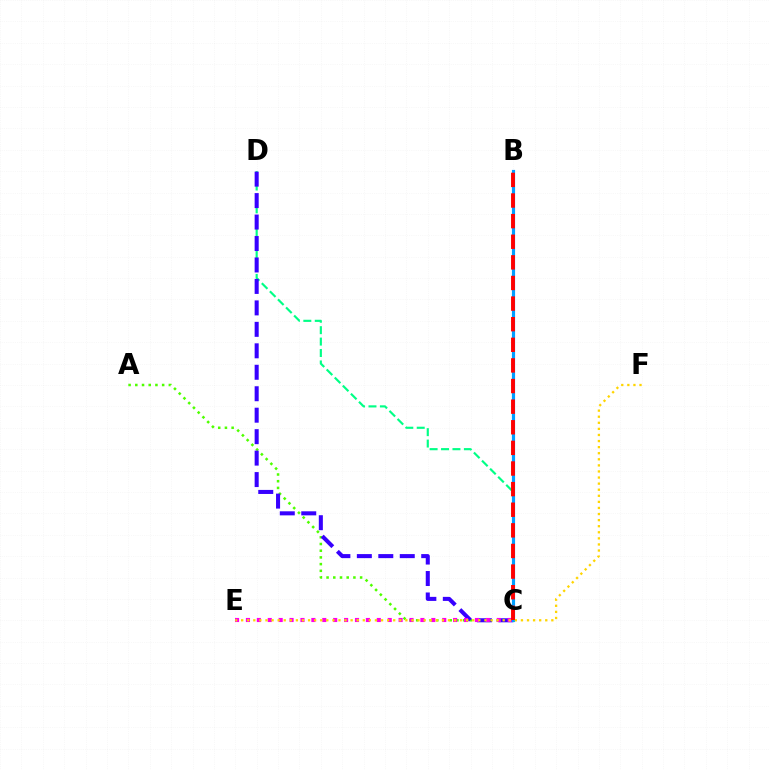{('A', 'C'): [{'color': '#4fff00', 'line_style': 'dotted', 'thickness': 1.82}], ('C', 'D'): [{'color': '#00ff86', 'line_style': 'dashed', 'thickness': 1.55}, {'color': '#3700ff', 'line_style': 'dashed', 'thickness': 2.92}], ('B', 'C'): [{'color': '#009eff', 'line_style': 'solid', 'thickness': 2.29}, {'color': '#ff0000', 'line_style': 'dashed', 'thickness': 2.8}], ('C', 'E'): [{'color': '#ff00ed', 'line_style': 'dotted', 'thickness': 2.96}], ('E', 'F'): [{'color': '#ffd500', 'line_style': 'dotted', 'thickness': 1.65}]}